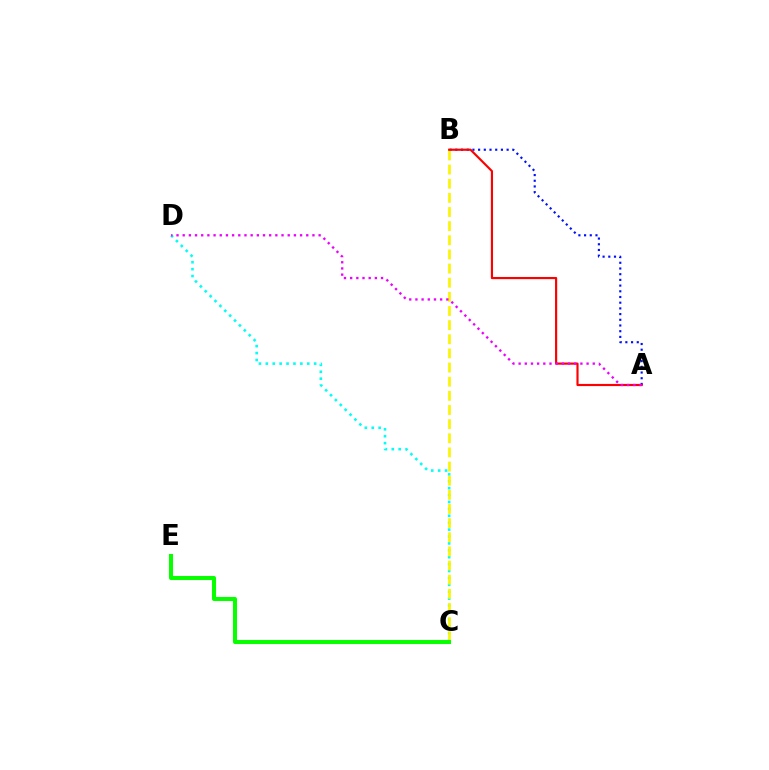{('C', 'D'): [{'color': '#00fff6', 'line_style': 'dotted', 'thickness': 1.88}], ('A', 'B'): [{'color': '#0010ff', 'line_style': 'dotted', 'thickness': 1.55}, {'color': '#ff0000', 'line_style': 'solid', 'thickness': 1.55}], ('B', 'C'): [{'color': '#fcf500', 'line_style': 'dashed', 'thickness': 1.92}], ('A', 'D'): [{'color': '#ee00ff', 'line_style': 'dotted', 'thickness': 1.68}], ('C', 'E'): [{'color': '#08ff00', 'line_style': 'solid', 'thickness': 2.92}]}